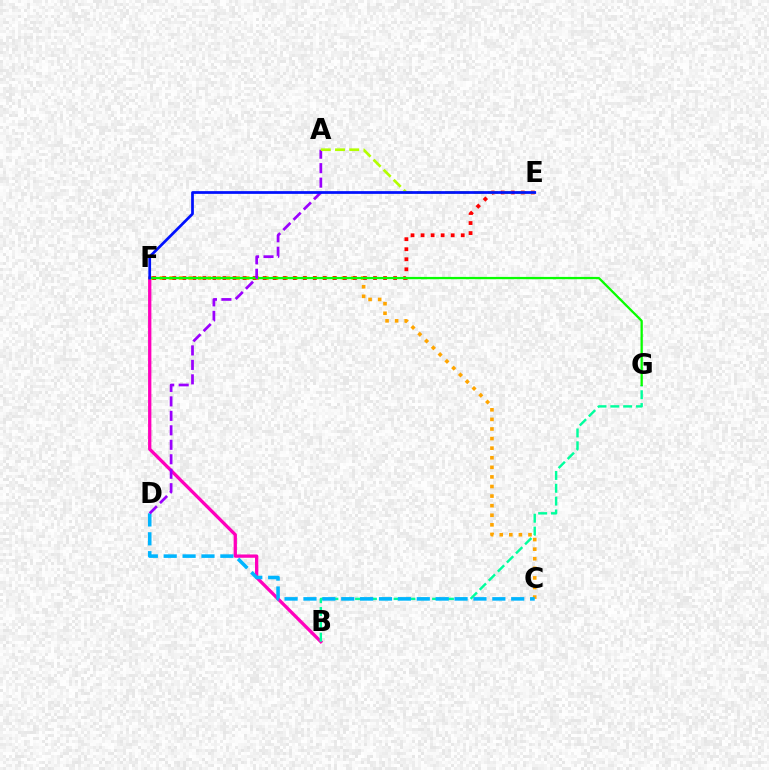{('B', 'F'): [{'color': '#ff00bd', 'line_style': 'solid', 'thickness': 2.38}], ('C', 'F'): [{'color': '#ffa500', 'line_style': 'dotted', 'thickness': 2.6}], ('B', 'G'): [{'color': '#00ff9d', 'line_style': 'dashed', 'thickness': 1.74}], ('E', 'F'): [{'color': '#ff0000', 'line_style': 'dotted', 'thickness': 2.73}, {'color': '#0010ff', 'line_style': 'solid', 'thickness': 1.97}], ('F', 'G'): [{'color': '#08ff00', 'line_style': 'solid', 'thickness': 1.65}], ('C', 'D'): [{'color': '#00b5ff', 'line_style': 'dashed', 'thickness': 2.57}], ('A', 'D'): [{'color': '#9b00ff', 'line_style': 'dashed', 'thickness': 1.97}], ('A', 'E'): [{'color': '#b3ff00', 'line_style': 'dashed', 'thickness': 1.93}]}